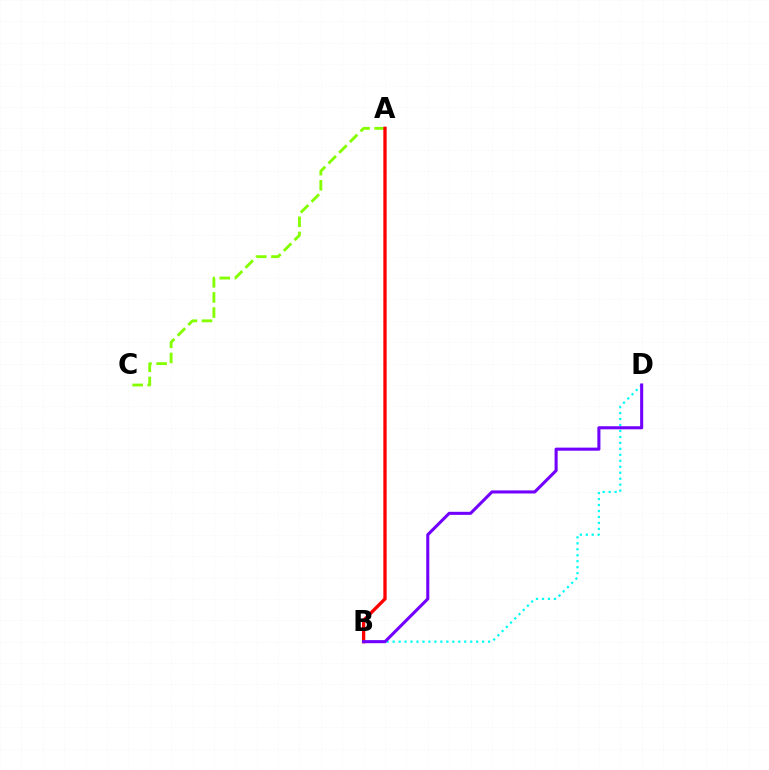{('A', 'C'): [{'color': '#84ff00', 'line_style': 'dashed', 'thickness': 2.06}], ('A', 'B'): [{'color': '#ff0000', 'line_style': 'solid', 'thickness': 2.39}], ('B', 'D'): [{'color': '#00fff6', 'line_style': 'dotted', 'thickness': 1.62}, {'color': '#7200ff', 'line_style': 'solid', 'thickness': 2.21}]}